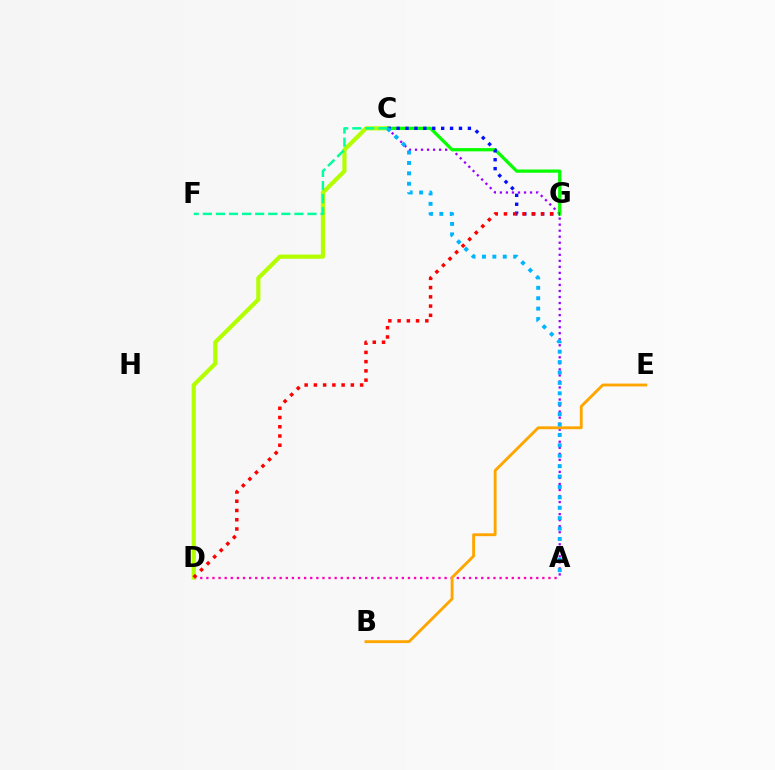{('A', 'D'): [{'color': '#ff00bd', 'line_style': 'dotted', 'thickness': 1.66}], ('A', 'C'): [{'color': '#9b00ff', 'line_style': 'dotted', 'thickness': 1.64}, {'color': '#00b5ff', 'line_style': 'dotted', 'thickness': 2.83}], ('C', 'G'): [{'color': '#08ff00', 'line_style': 'solid', 'thickness': 2.34}, {'color': '#0010ff', 'line_style': 'dotted', 'thickness': 2.42}], ('C', 'D'): [{'color': '#b3ff00', 'line_style': 'solid', 'thickness': 2.99}], ('B', 'E'): [{'color': '#ffa500', 'line_style': 'solid', 'thickness': 2.06}], ('C', 'F'): [{'color': '#00ff9d', 'line_style': 'dashed', 'thickness': 1.78}], ('D', 'G'): [{'color': '#ff0000', 'line_style': 'dotted', 'thickness': 2.51}]}